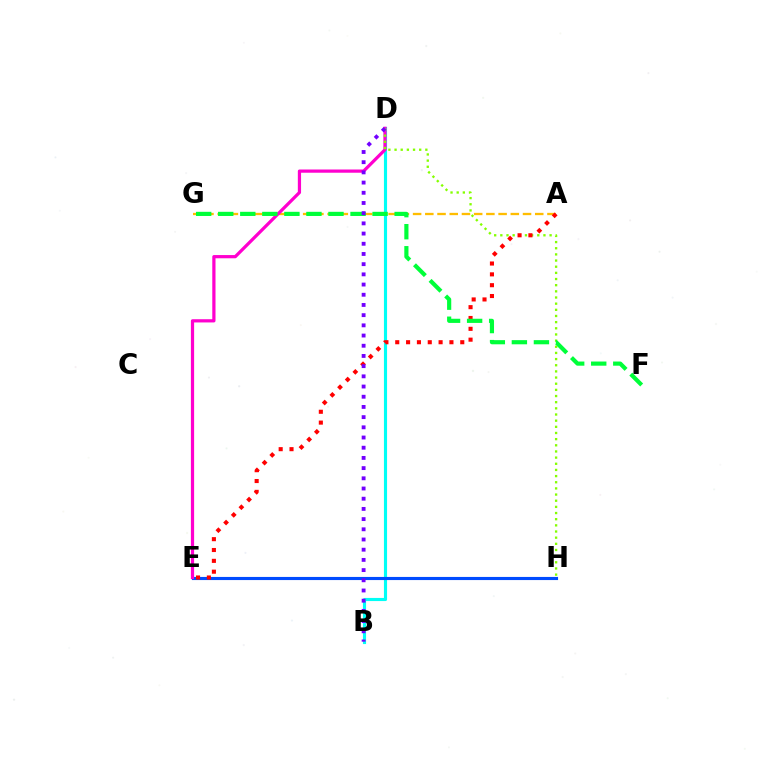{('B', 'D'): [{'color': '#00fff6', 'line_style': 'solid', 'thickness': 2.25}, {'color': '#7200ff', 'line_style': 'dotted', 'thickness': 2.77}], ('E', 'H'): [{'color': '#004bff', 'line_style': 'solid', 'thickness': 2.25}], ('A', 'G'): [{'color': '#ffbd00', 'line_style': 'dashed', 'thickness': 1.66}], ('D', 'E'): [{'color': '#ff00cf', 'line_style': 'solid', 'thickness': 2.32}], ('D', 'H'): [{'color': '#84ff00', 'line_style': 'dotted', 'thickness': 1.67}], ('A', 'E'): [{'color': '#ff0000', 'line_style': 'dotted', 'thickness': 2.94}], ('F', 'G'): [{'color': '#00ff39', 'line_style': 'dashed', 'thickness': 3.0}]}